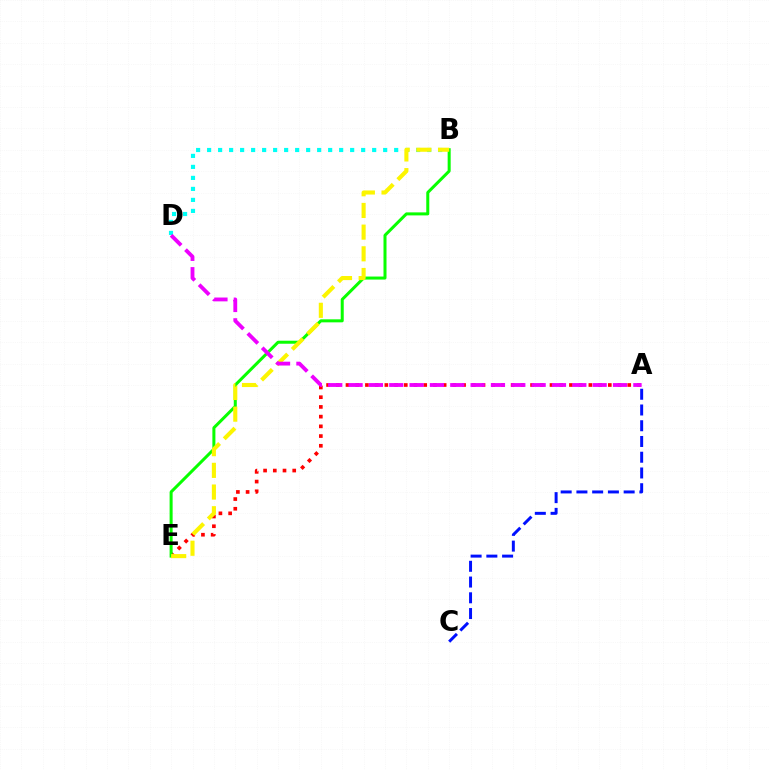{('A', 'E'): [{'color': '#ff0000', 'line_style': 'dotted', 'thickness': 2.64}], ('B', 'D'): [{'color': '#00fff6', 'line_style': 'dotted', 'thickness': 2.99}], ('B', 'E'): [{'color': '#08ff00', 'line_style': 'solid', 'thickness': 2.17}, {'color': '#fcf500', 'line_style': 'dashed', 'thickness': 2.95}], ('A', 'D'): [{'color': '#ee00ff', 'line_style': 'dashed', 'thickness': 2.76}], ('A', 'C'): [{'color': '#0010ff', 'line_style': 'dashed', 'thickness': 2.14}]}